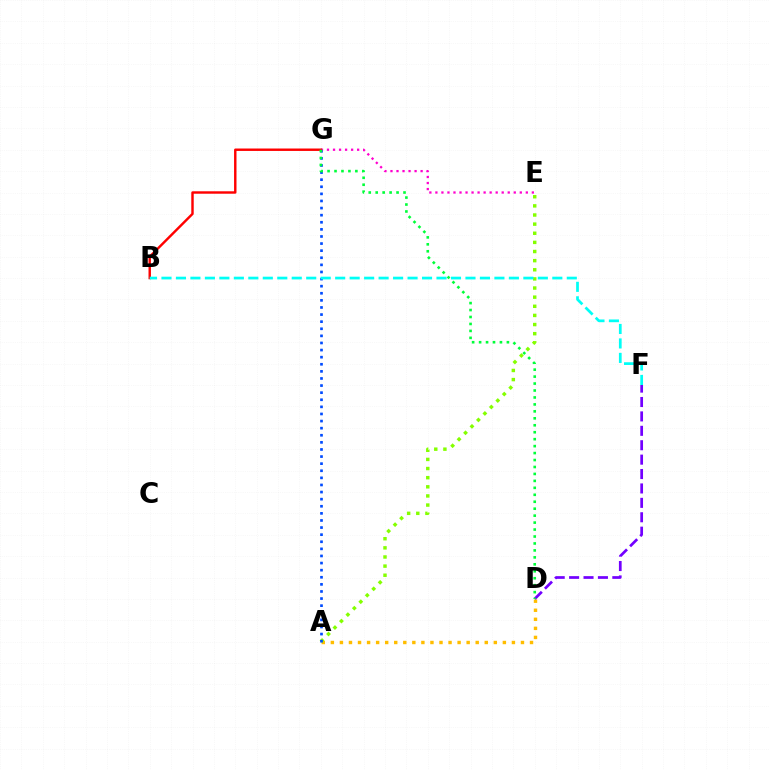{('A', 'D'): [{'color': '#ffbd00', 'line_style': 'dotted', 'thickness': 2.46}], ('D', 'F'): [{'color': '#7200ff', 'line_style': 'dashed', 'thickness': 1.96}], ('E', 'G'): [{'color': '#ff00cf', 'line_style': 'dotted', 'thickness': 1.64}], ('B', 'G'): [{'color': '#ff0000', 'line_style': 'solid', 'thickness': 1.75}], ('A', 'E'): [{'color': '#84ff00', 'line_style': 'dotted', 'thickness': 2.48}], ('A', 'G'): [{'color': '#004bff', 'line_style': 'dotted', 'thickness': 1.93}], ('B', 'F'): [{'color': '#00fff6', 'line_style': 'dashed', 'thickness': 1.97}], ('D', 'G'): [{'color': '#00ff39', 'line_style': 'dotted', 'thickness': 1.89}]}